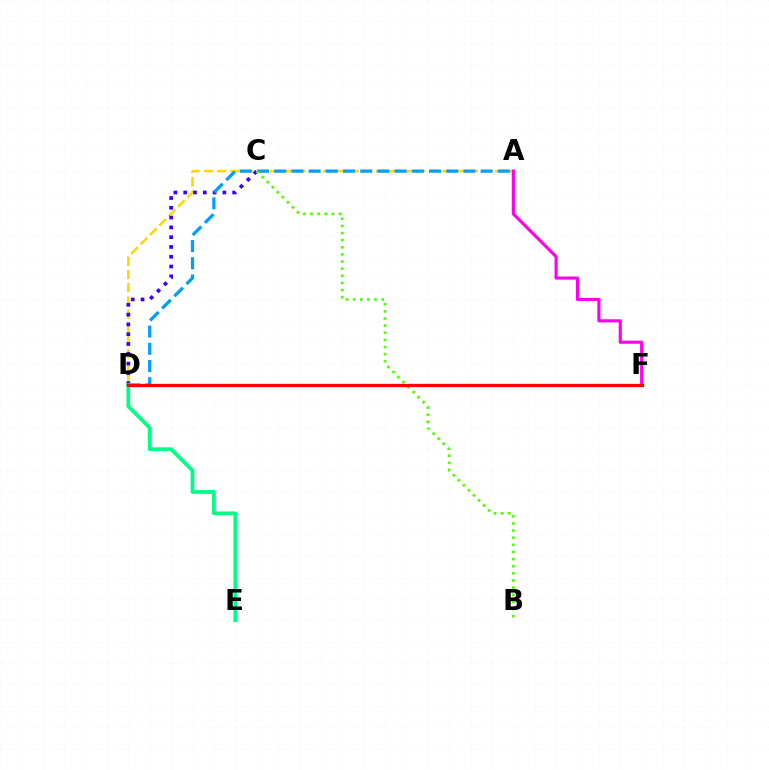{('A', 'D'): [{'color': '#ffd500', 'line_style': 'dashed', 'thickness': 1.8}, {'color': '#009eff', 'line_style': 'dashed', 'thickness': 2.34}], ('C', 'D'): [{'color': '#3700ff', 'line_style': 'dotted', 'thickness': 2.66}], ('B', 'C'): [{'color': '#4fff00', 'line_style': 'dotted', 'thickness': 1.94}], ('D', 'E'): [{'color': '#00ff86', 'line_style': 'solid', 'thickness': 2.7}], ('A', 'F'): [{'color': '#ff00ed', 'line_style': 'solid', 'thickness': 2.25}], ('D', 'F'): [{'color': '#ff0000', 'line_style': 'solid', 'thickness': 2.36}]}